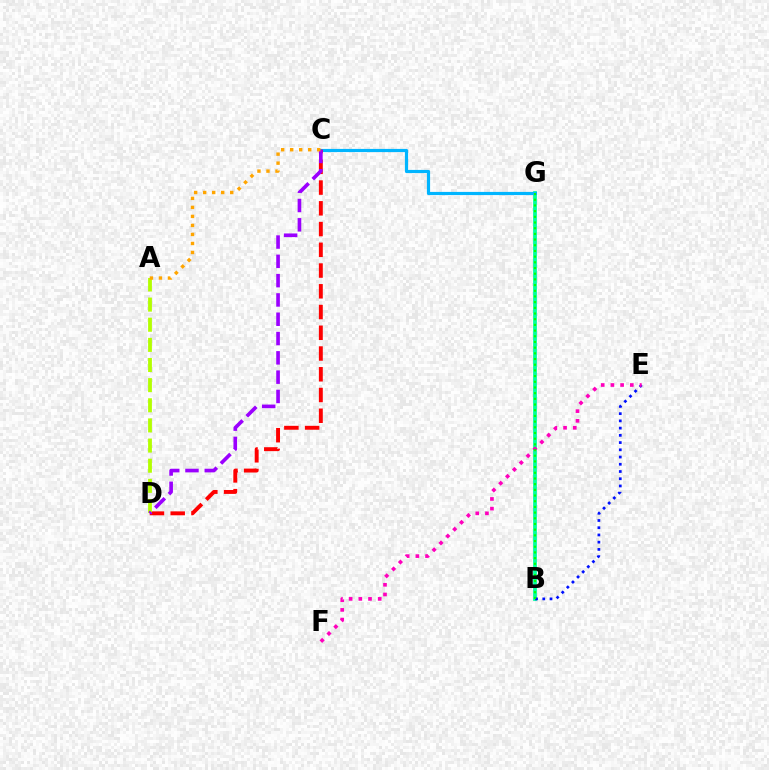{('B', 'G'): [{'color': '#00ff9d', 'line_style': 'solid', 'thickness': 2.7}, {'color': '#08ff00', 'line_style': 'dotted', 'thickness': 1.55}], ('B', 'E'): [{'color': '#0010ff', 'line_style': 'dotted', 'thickness': 1.96}], ('C', 'G'): [{'color': '#00b5ff', 'line_style': 'solid', 'thickness': 2.29}], ('E', 'F'): [{'color': '#ff00bd', 'line_style': 'dotted', 'thickness': 2.64}], ('C', 'D'): [{'color': '#ff0000', 'line_style': 'dashed', 'thickness': 2.82}, {'color': '#9b00ff', 'line_style': 'dashed', 'thickness': 2.62}], ('A', 'D'): [{'color': '#b3ff00', 'line_style': 'dashed', 'thickness': 2.74}], ('A', 'C'): [{'color': '#ffa500', 'line_style': 'dotted', 'thickness': 2.45}]}